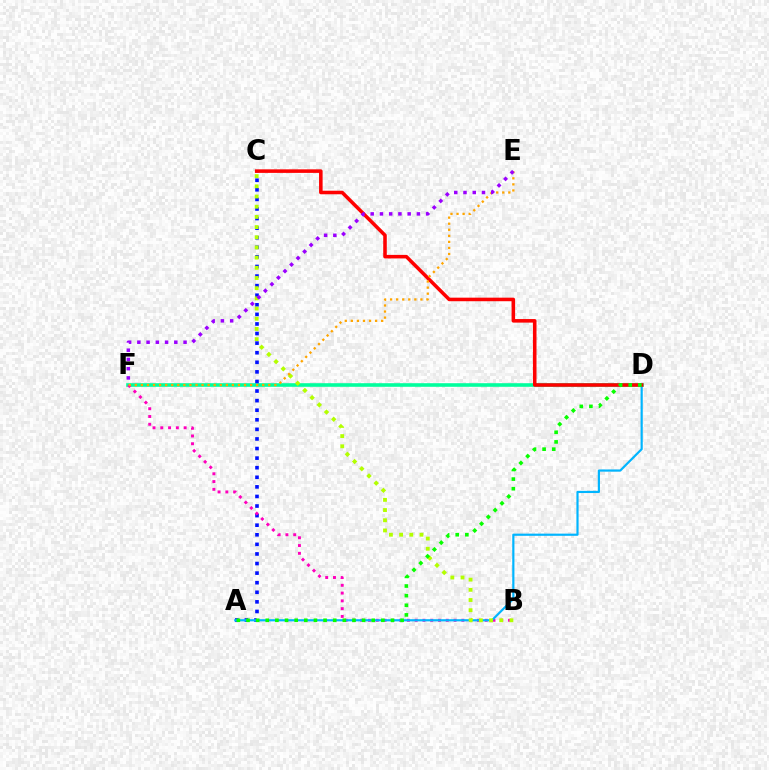{('D', 'F'): [{'color': '#00ff9d', 'line_style': 'solid', 'thickness': 2.59}], ('A', 'C'): [{'color': '#0010ff', 'line_style': 'dotted', 'thickness': 2.6}], ('B', 'F'): [{'color': '#ff00bd', 'line_style': 'dotted', 'thickness': 2.11}], ('A', 'D'): [{'color': '#00b5ff', 'line_style': 'solid', 'thickness': 1.57}, {'color': '#08ff00', 'line_style': 'dotted', 'thickness': 2.62}], ('B', 'C'): [{'color': '#b3ff00', 'line_style': 'dotted', 'thickness': 2.77}], ('C', 'D'): [{'color': '#ff0000', 'line_style': 'solid', 'thickness': 2.56}], ('E', 'F'): [{'color': '#ffa500', 'line_style': 'dotted', 'thickness': 1.65}, {'color': '#9b00ff', 'line_style': 'dotted', 'thickness': 2.51}]}